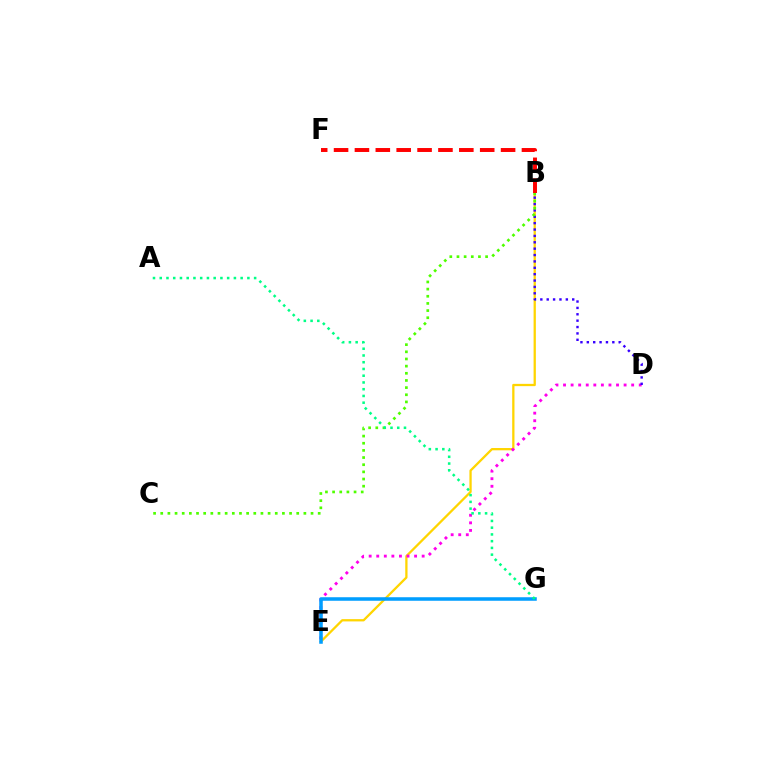{('B', 'E'): [{'color': '#ffd500', 'line_style': 'solid', 'thickness': 1.64}], ('D', 'E'): [{'color': '#ff00ed', 'line_style': 'dotted', 'thickness': 2.06}], ('B', 'D'): [{'color': '#3700ff', 'line_style': 'dotted', 'thickness': 1.73}], ('B', 'C'): [{'color': '#4fff00', 'line_style': 'dotted', 'thickness': 1.94}], ('B', 'F'): [{'color': '#ff0000', 'line_style': 'dashed', 'thickness': 2.84}], ('E', 'G'): [{'color': '#009eff', 'line_style': 'solid', 'thickness': 2.54}], ('A', 'G'): [{'color': '#00ff86', 'line_style': 'dotted', 'thickness': 1.83}]}